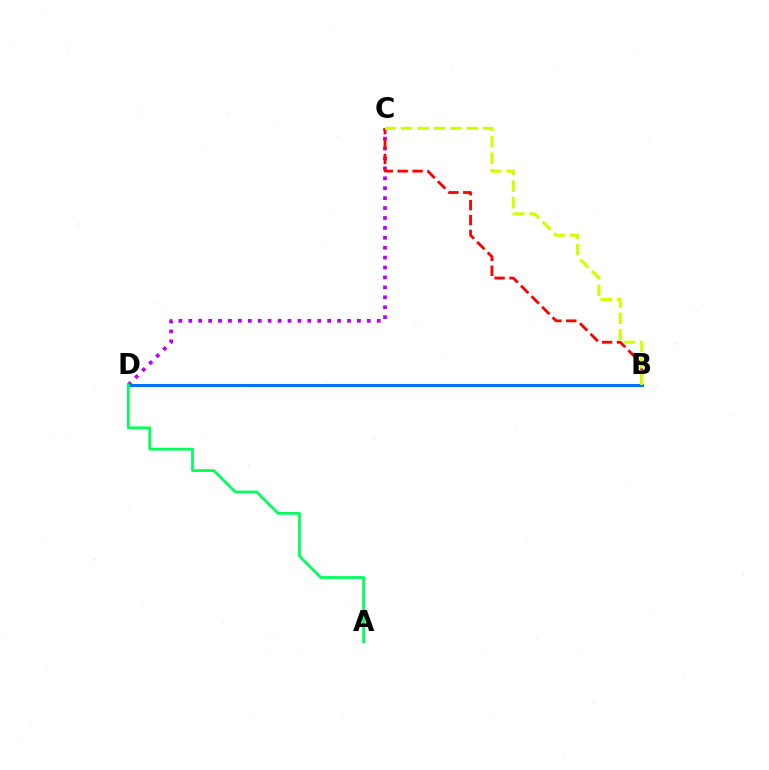{('C', 'D'): [{'color': '#b900ff', 'line_style': 'dotted', 'thickness': 2.7}], ('B', 'C'): [{'color': '#ff0000', 'line_style': 'dashed', 'thickness': 2.02}, {'color': '#d1ff00', 'line_style': 'dashed', 'thickness': 2.24}], ('B', 'D'): [{'color': '#0074ff', 'line_style': 'solid', 'thickness': 2.18}], ('A', 'D'): [{'color': '#00ff5c', 'line_style': 'solid', 'thickness': 1.98}]}